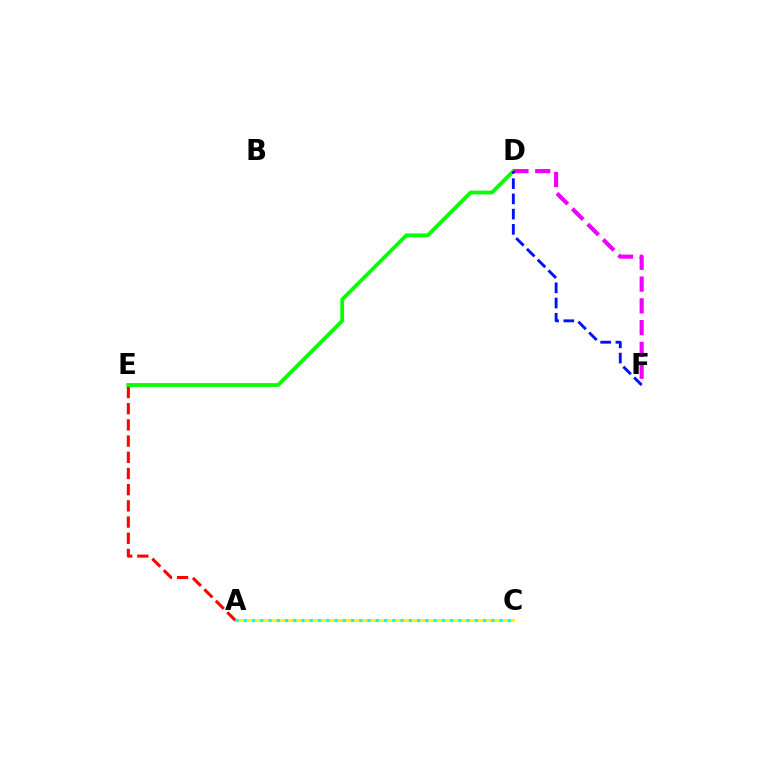{('D', 'E'): [{'color': '#08ff00', 'line_style': 'solid', 'thickness': 2.74}], ('A', 'C'): [{'color': '#fcf500', 'line_style': 'solid', 'thickness': 2.07}, {'color': '#00fff6', 'line_style': 'dotted', 'thickness': 2.24}], ('A', 'E'): [{'color': '#ff0000', 'line_style': 'dashed', 'thickness': 2.2}], ('D', 'F'): [{'color': '#ee00ff', 'line_style': 'dashed', 'thickness': 2.96}, {'color': '#0010ff', 'line_style': 'dashed', 'thickness': 2.07}]}